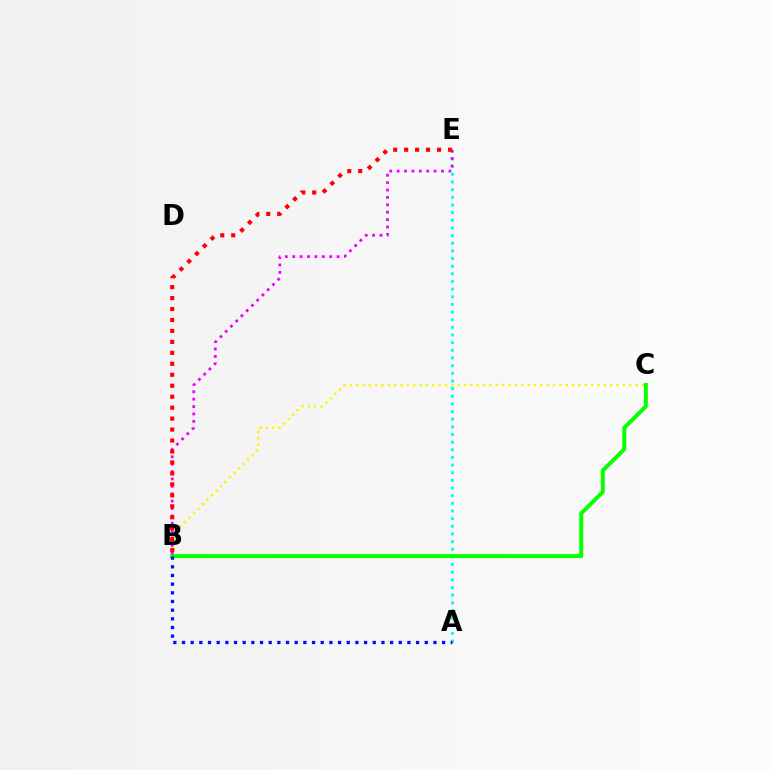{('A', 'E'): [{'color': '#00fff6', 'line_style': 'dotted', 'thickness': 2.08}], ('B', 'C'): [{'color': '#fcf500', 'line_style': 'dotted', 'thickness': 1.73}, {'color': '#08ff00', 'line_style': 'solid', 'thickness': 2.87}], ('B', 'E'): [{'color': '#ee00ff', 'line_style': 'dotted', 'thickness': 2.01}, {'color': '#ff0000', 'line_style': 'dotted', 'thickness': 2.98}], ('A', 'B'): [{'color': '#0010ff', 'line_style': 'dotted', 'thickness': 2.36}]}